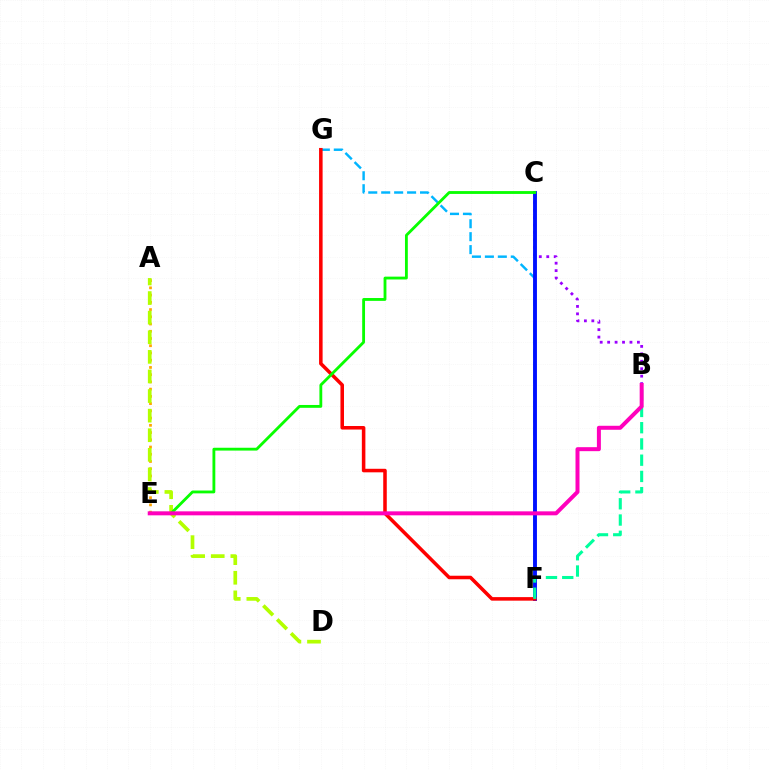{('F', 'G'): [{'color': '#00b5ff', 'line_style': 'dashed', 'thickness': 1.76}, {'color': '#ff0000', 'line_style': 'solid', 'thickness': 2.55}], ('B', 'C'): [{'color': '#9b00ff', 'line_style': 'dotted', 'thickness': 2.02}], ('A', 'E'): [{'color': '#ffa500', 'line_style': 'dotted', 'thickness': 1.97}], ('C', 'F'): [{'color': '#0010ff', 'line_style': 'solid', 'thickness': 2.79}], ('A', 'D'): [{'color': '#b3ff00', 'line_style': 'dashed', 'thickness': 2.66}], ('C', 'E'): [{'color': '#08ff00', 'line_style': 'solid', 'thickness': 2.04}], ('B', 'F'): [{'color': '#00ff9d', 'line_style': 'dashed', 'thickness': 2.21}], ('B', 'E'): [{'color': '#ff00bd', 'line_style': 'solid', 'thickness': 2.87}]}